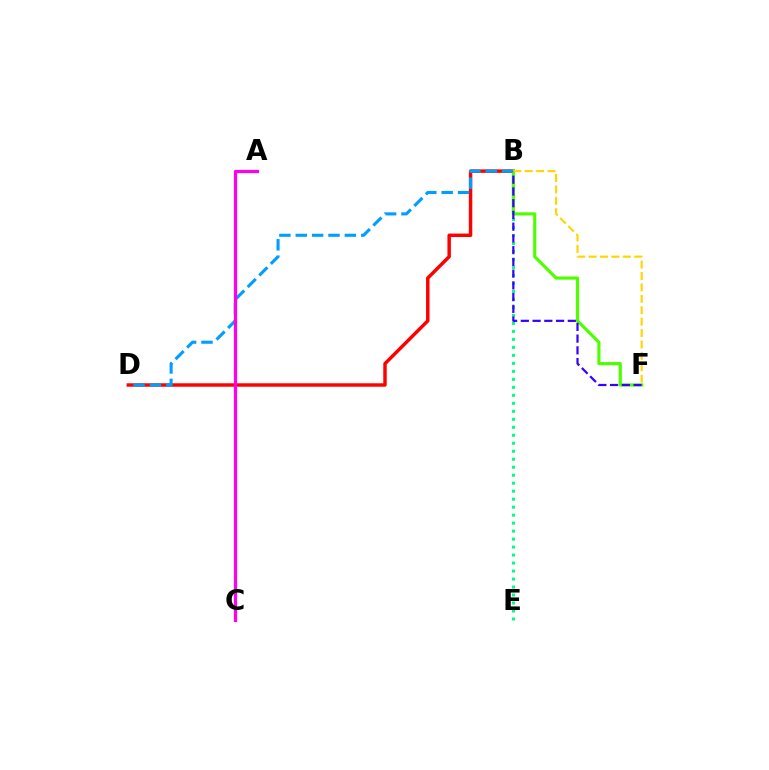{('B', 'D'): [{'color': '#ff0000', 'line_style': 'solid', 'thickness': 2.49}, {'color': '#009eff', 'line_style': 'dashed', 'thickness': 2.22}], ('B', 'E'): [{'color': '#00ff86', 'line_style': 'dotted', 'thickness': 2.17}], ('B', 'F'): [{'color': '#4fff00', 'line_style': 'solid', 'thickness': 2.28}, {'color': '#3700ff', 'line_style': 'dashed', 'thickness': 1.59}, {'color': '#ffd500', 'line_style': 'dashed', 'thickness': 1.55}], ('A', 'C'): [{'color': '#ff00ed', 'line_style': 'solid', 'thickness': 2.32}]}